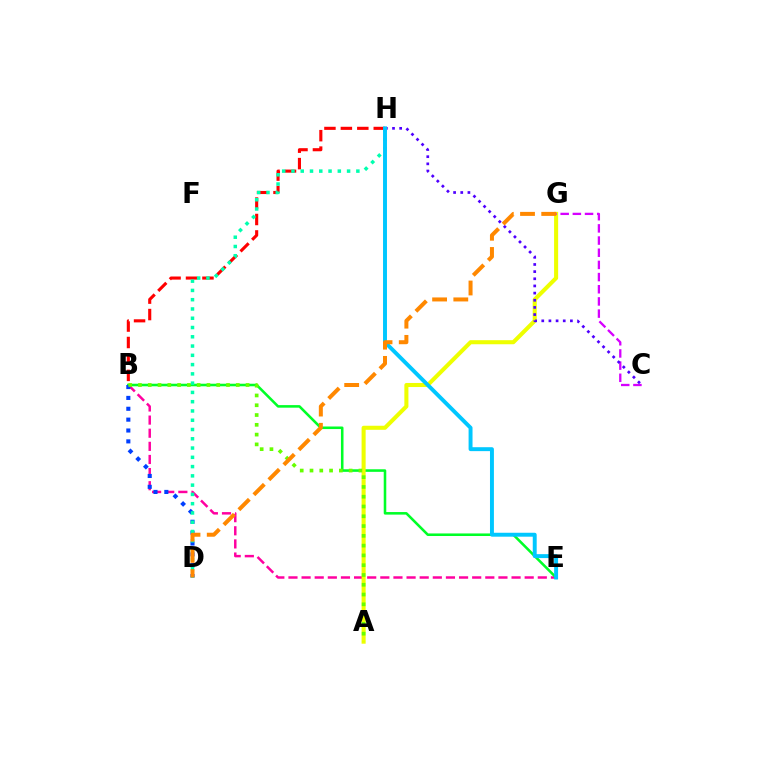{('B', 'E'): [{'color': '#ff00a0', 'line_style': 'dashed', 'thickness': 1.78}, {'color': '#00ff27', 'line_style': 'solid', 'thickness': 1.85}], ('A', 'G'): [{'color': '#eeff00', 'line_style': 'solid', 'thickness': 2.92}], ('C', 'G'): [{'color': '#d600ff', 'line_style': 'dashed', 'thickness': 1.65}], ('C', 'H'): [{'color': '#4f00ff', 'line_style': 'dotted', 'thickness': 1.94}], ('B', 'D'): [{'color': '#003fff', 'line_style': 'dotted', 'thickness': 2.95}], ('B', 'H'): [{'color': '#ff0000', 'line_style': 'dashed', 'thickness': 2.23}], ('D', 'H'): [{'color': '#00ffaf', 'line_style': 'dotted', 'thickness': 2.52}], ('A', 'B'): [{'color': '#66ff00', 'line_style': 'dotted', 'thickness': 2.66}], ('E', 'H'): [{'color': '#00c7ff', 'line_style': 'solid', 'thickness': 2.83}], ('D', 'G'): [{'color': '#ff8800', 'line_style': 'dashed', 'thickness': 2.88}]}